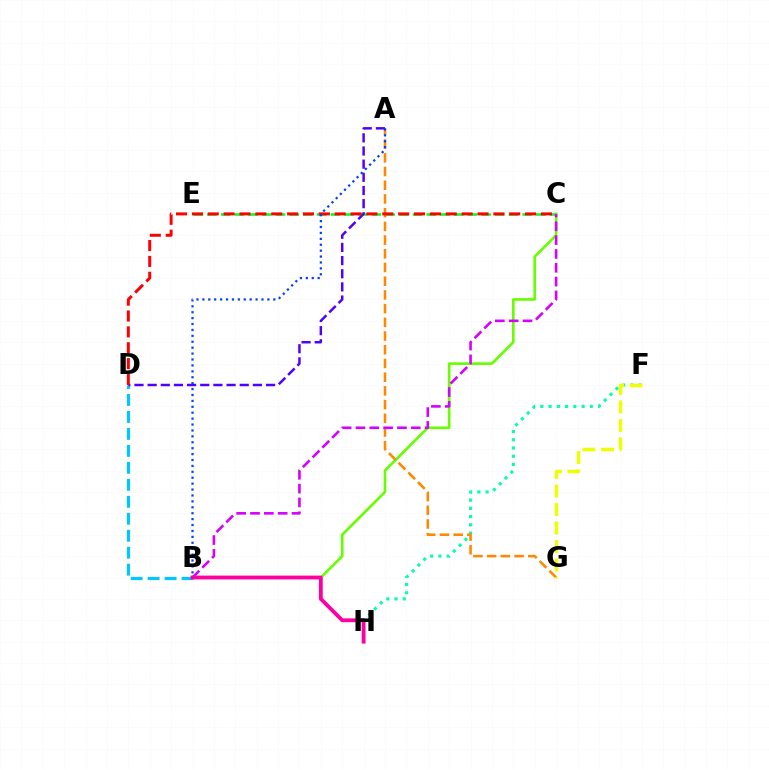{('C', 'E'): [{'color': '#00ff27', 'line_style': 'dashed', 'thickness': 1.86}], ('B', 'C'): [{'color': '#66ff00', 'line_style': 'solid', 'thickness': 1.9}, {'color': '#d600ff', 'line_style': 'dashed', 'thickness': 1.88}], ('F', 'H'): [{'color': '#00ffaf', 'line_style': 'dotted', 'thickness': 2.24}], ('A', 'G'): [{'color': '#ff8800', 'line_style': 'dashed', 'thickness': 1.86}], ('B', 'D'): [{'color': '#00c7ff', 'line_style': 'dashed', 'thickness': 2.31}], ('B', 'H'): [{'color': '#ff00a0', 'line_style': 'solid', 'thickness': 2.75}], ('A', 'D'): [{'color': '#4f00ff', 'line_style': 'dashed', 'thickness': 1.79}], ('C', 'D'): [{'color': '#ff0000', 'line_style': 'dashed', 'thickness': 2.16}], ('A', 'B'): [{'color': '#003fff', 'line_style': 'dotted', 'thickness': 1.61}], ('F', 'G'): [{'color': '#eeff00', 'line_style': 'dashed', 'thickness': 2.51}]}